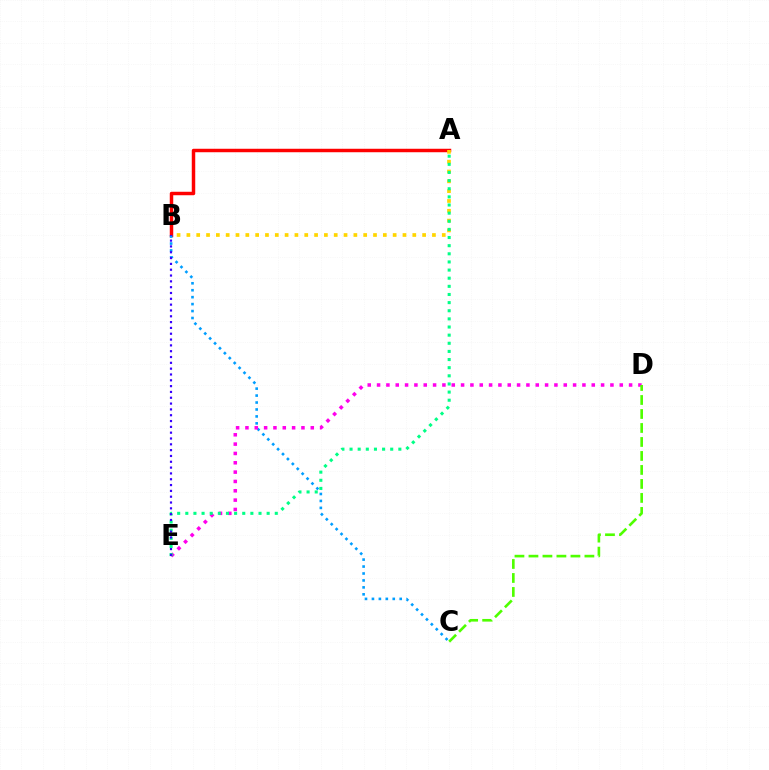{('A', 'B'): [{'color': '#ff0000', 'line_style': 'solid', 'thickness': 2.5}, {'color': '#ffd500', 'line_style': 'dotted', 'thickness': 2.67}], ('B', 'C'): [{'color': '#009eff', 'line_style': 'dotted', 'thickness': 1.89}], ('D', 'E'): [{'color': '#ff00ed', 'line_style': 'dotted', 'thickness': 2.54}], ('A', 'E'): [{'color': '#00ff86', 'line_style': 'dotted', 'thickness': 2.21}], ('C', 'D'): [{'color': '#4fff00', 'line_style': 'dashed', 'thickness': 1.9}], ('B', 'E'): [{'color': '#3700ff', 'line_style': 'dotted', 'thickness': 1.58}]}